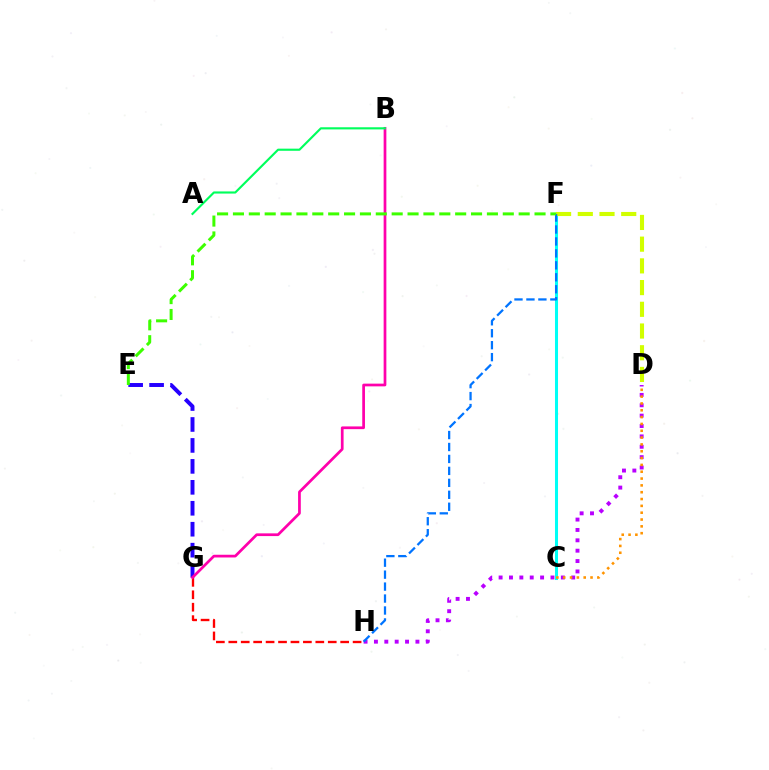{('C', 'F'): [{'color': '#00fff6', 'line_style': 'solid', 'thickness': 2.19}], ('E', 'G'): [{'color': '#2500ff', 'line_style': 'dashed', 'thickness': 2.85}], ('G', 'H'): [{'color': '#ff0000', 'line_style': 'dashed', 'thickness': 1.69}], ('B', 'G'): [{'color': '#ff00ac', 'line_style': 'solid', 'thickness': 1.96}], ('D', 'H'): [{'color': '#b900ff', 'line_style': 'dotted', 'thickness': 2.82}], ('C', 'D'): [{'color': '#ff9400', 'line_style': 'dotted', 'thickness': 1.85}], ('D', 'F'): [{'color': '#d1ff00', 'line_style': 'dashed', 'thickness': 2.95}], ('F', 'H'): [{'color': '#0074ff', 'line_style': 'dashed', 'thickness': 1.62}], ('A', 'B'): [{'color': '#00ff5c', 'line_style': 'solid', 'thickness': 1.54}], ('E', 'F'): [{'color': '#3dff00', 'line_style': 'dashed', 'thickness': 2.16}]}